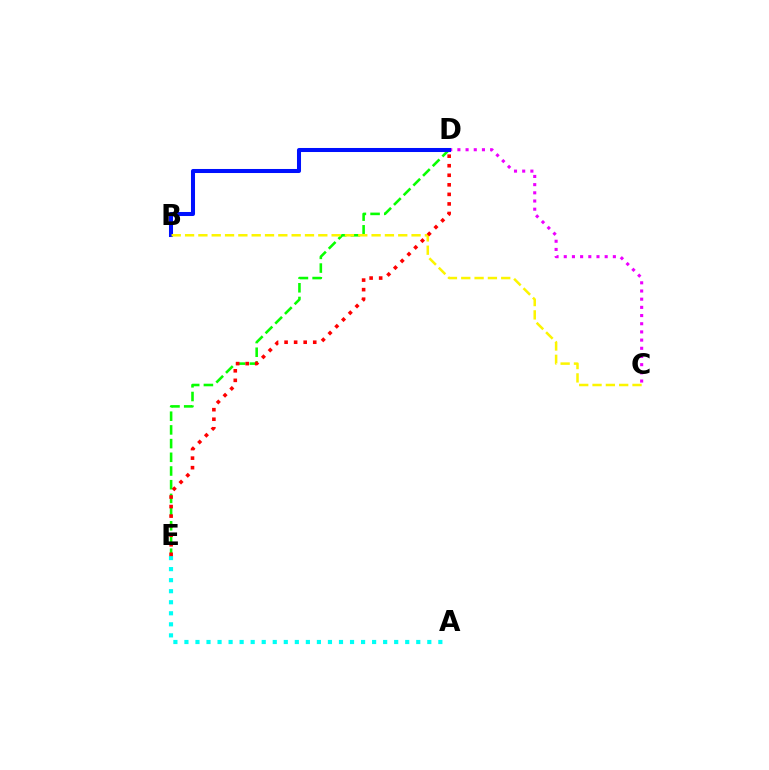{('C', 'D'): [{'color': '#ee00ff', 'line_style': 'dotted', 'thickness': 2.22}], ('D', 'E'): [{'color': '#08ff00', 'line_style': 'dashed', 'thickness': 1.86}, {'color': '#ff0000', 'line_style': 'dotted', 'thickness': 2.59}], ('A', 'E'): [{'color': '#00fff6', 'line_style': 'dotted', 'thickness': 3.0}], ('B', 'D'): [{'color': '#0010ff', 'line_style': 'solid', 'thickness': 2.91}], ('B', 'C'): [{'color': '#fcf500', 'line_style': 'dashed', 'thickness': 1.81}]}